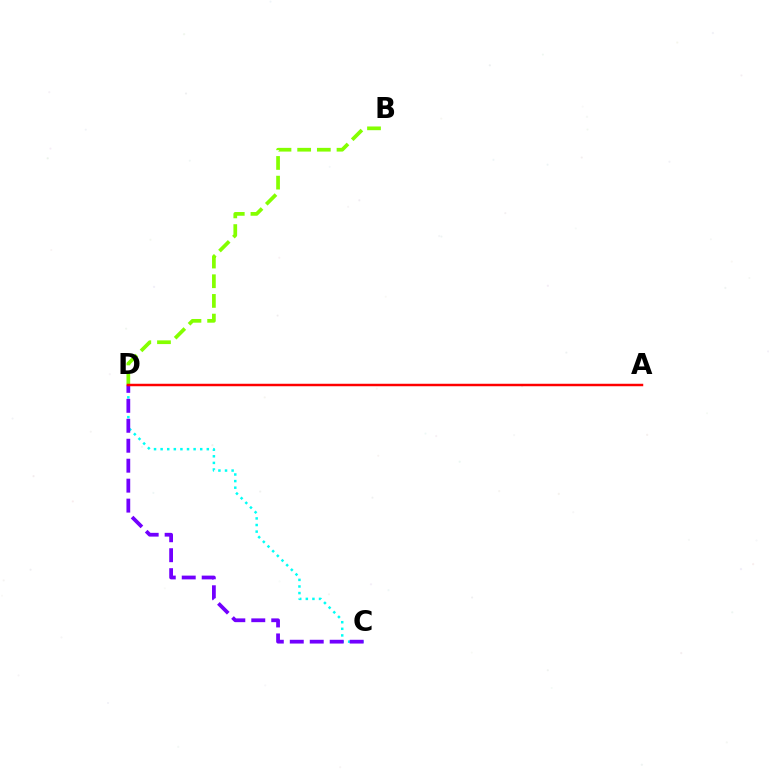{('C', 'D'): [{'color': '#00fff6', 'line_style': 'dotted', 'thickness': 1.79}, {'color': '#7200ff', 'line_style': 'dashed', 'thickness': 2.71}], ('B', 'D'): [{'color': '#84ff00', 'line_style': 'dashed', 'thickness': 2.67}], ('A', 'D'): [{'color': '#ff0000', 'line_style': 'solid', 'thickness': 1.78}]}